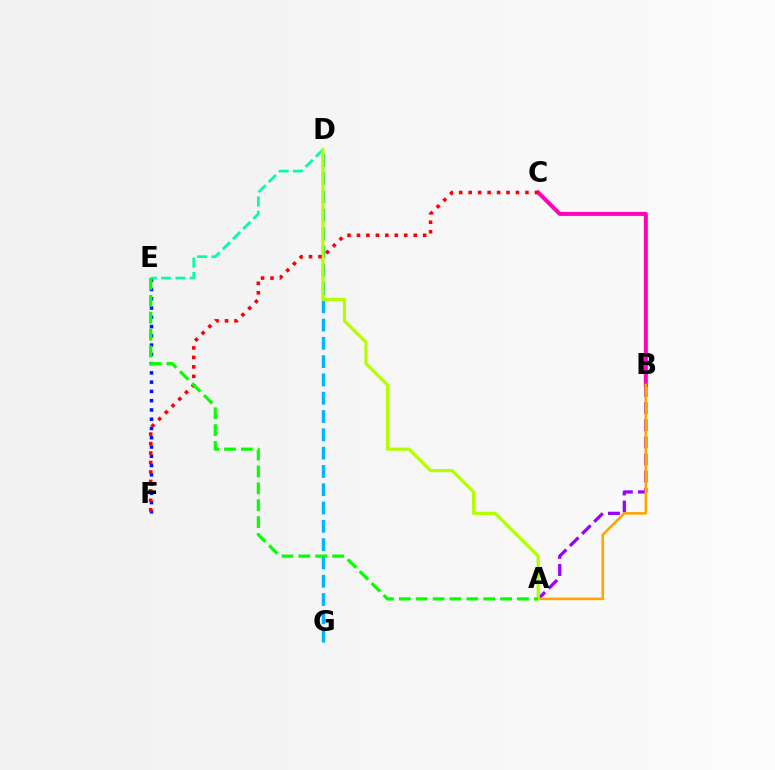{('A', 'B'): [{'color': '#9b00ff', 'line_style': 'dashed', 'thickness': 2.33}, {'color': '#ffa500', 'line_style': 'solid', 'thickness': 1.87}], ('D', 'G'): [{'color': '#00b5ff', 'line_style': 'dashed', 'thickness': 2.49}], ('E', 'F'): [{'color': '#0010ff', 'line_style': 'dotted', 'thickness': 2.52}], ('B', 'C'): [{'color': '#ff00bd', 'line_style': 'solid', 'thickness': 2.9}], ('D', 'E'): [{'color': '#00ff9d', 'line_style': 'dashed', 'thickness': 1.95}], ('A', 'D'): [{'color': '#b3ff00', 'line_style': 'solid', 'thickness': 2.31}], ('C', 'F'): [{'color': '#ff0000', 'line_style': 'dotted', 'thickness': 2.57}], ('A', 'E'): [{'color': '#08ff00', 'line_style': 'dashed', 'thickness': 2.29}]}